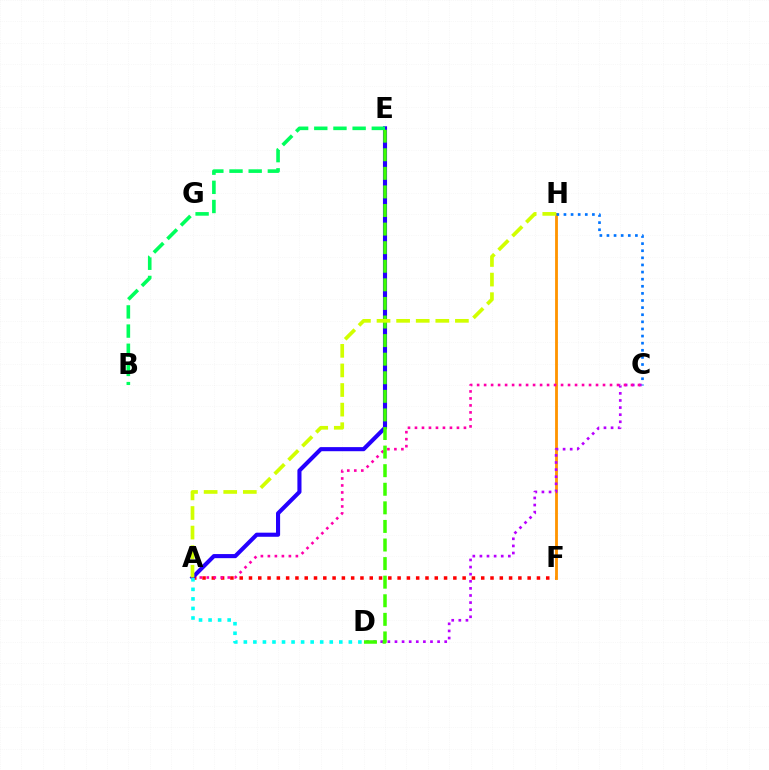{('A', 'F'): [{'color': '#ff0000', 'line_style': 'dotted', 'thickness': 2.52}], ('F', 'H'): [{'color': '#ff9400', 'line_style': 'solid', 'thickness': 2.04}], ('C', 'H'): [{'color': '#0074ff', 'line_style': 'dotted', 'thickness': 1.93}], ('C', 'D'): [{'color': '#b900ff', 'line_style': 'dotted', 'thickness': 1.93}], ('A', 'C'): [{'color': '#ff00ac', 'line_style': 'dotted', 'thickness': 1.9}], ('A', 'E'): [{'color': '#2500ff', 'line_style': 'solid', 'thickness': 2.95}], ('B', 'E'): [{'color': '#00ff5c', 'line_style': 'dashed', 'thickness': 2.6}], ('D', 'E'): [{'color': '#3dff00', 'line_style': 'dashed', 'thickness': 2.52}], ('A', 'H'): [{'color': '#d1ff00', 'line_style': 'dashed', 'thickness': 2.66}], ('A', 'D'): [{'color': '#00fff6', 'line_style': 'dotted', 'thickness': 2.59}]}